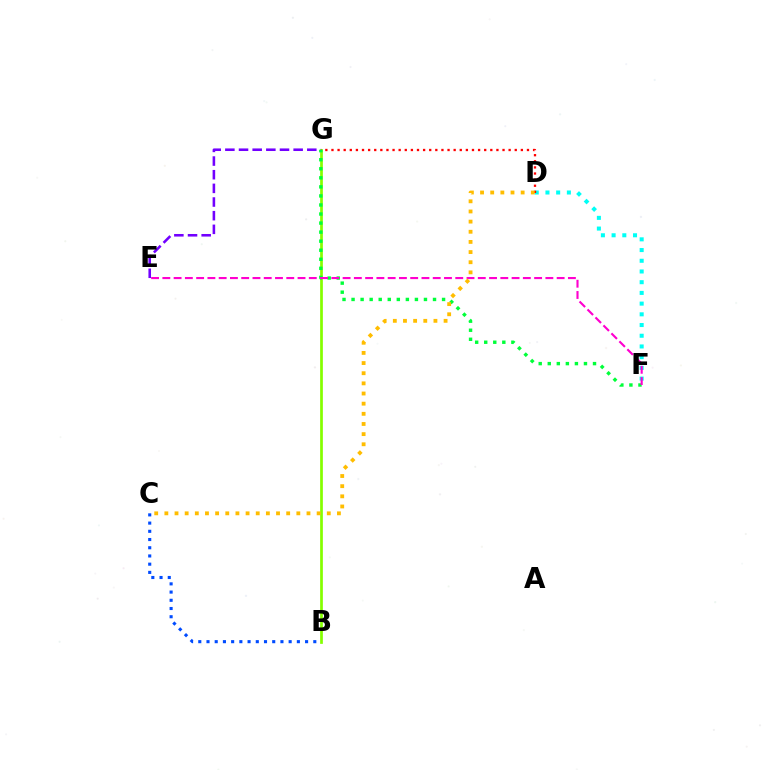{('B', 'G'): [{'color': '#84ff00', 'line_style': 'solid', 'thickness': 1.96}], ('D', 'F'): [{'color': '#00fff6', 'line_style': 'dotted', 'thickness': 2.91}], ('D', 'G'): [{'color': '#ff0000', 'line_style': 'dotted', 'thickness': 1.66}], ('F', 'G'): [{'color': '#00ff39', 'line_style': 'dotted', 'thickness': 2.46}], ('B', 'C'): [{'color': '#004bff', 'line_style': 'dotted', 'thickness': 2.23}], ('E', 'G'): [{'color': '#7200ff', 'line_style': 'dashed', 'thickness': 1.86}], ('E', 'F'): [{'color': '#ff00cf', 'line_style': 'dashed', 'thickness': 1.53}], ('C', 'D'): [{'color': '#ffbd00', 'line_style': 'dotted', 'thickness': 2.76}]}